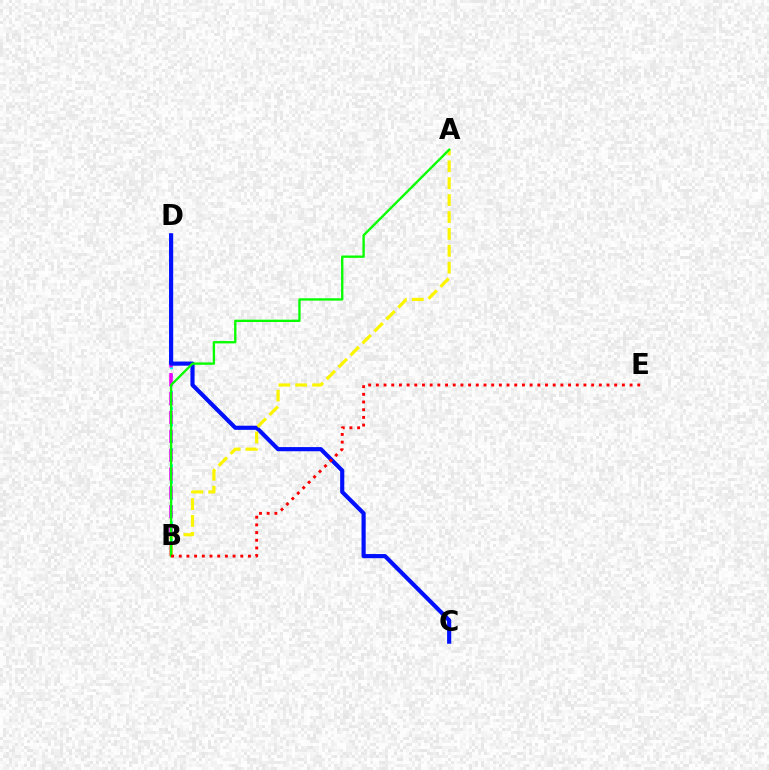{('B', 'D'): [{'color': '#00fff6', 'line_style': 'dotted', 'thickness': 2.22}, {'color': '#ee00ff', 'line_style': 'dashed', 'thickness': 2.56}], ('C', 'D'): [{'color': '#0010ff', 'line_style': 'solid', 'thickness': 2.99}], ('A', 'B'): [{'color': '#fcf500', 'line_style': 'dashed', 'thickness': 2.29}, {'color': '#08ff00', 'line_style': 'solid', 'thickness': 1.7}], ('B', 'E'): [{'color': '#ff0000', 'line_style': 'dotted', 'thickness': 2.09}]}